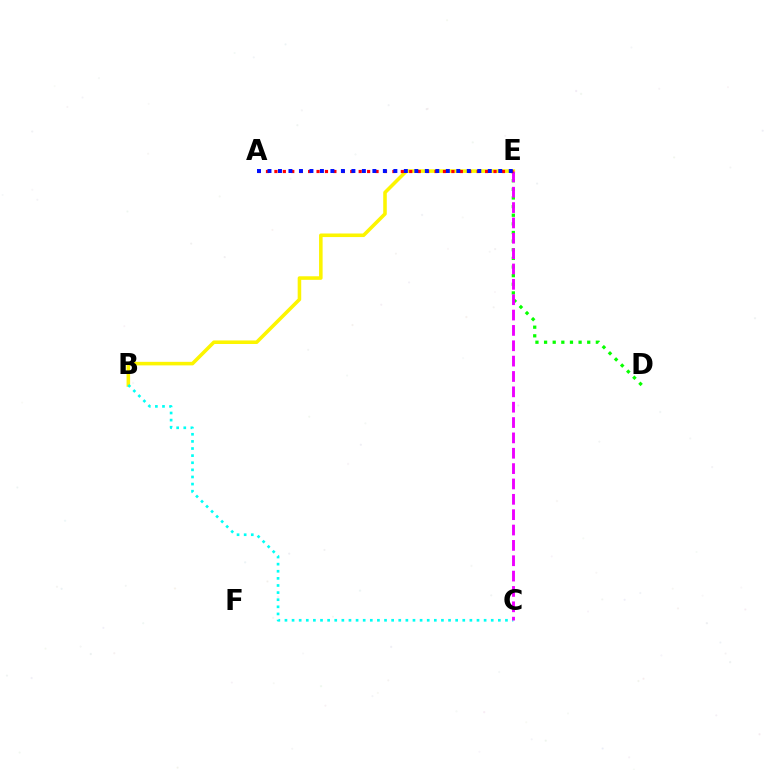{('D', 'E'): [{'color': '#08ff00', 'line_style': 'dotted', 'thickness': 2.34}], ('B', 'E'): [{'color': '#fcf500', 'line_style': 'solid', 'thickness': 2.56}], ('B', 'C'): [{'color': '#00fff6', 'line_style': 'dotted', 'thickness': 1.93}], ('C', 'E'): [{'color': '#ee00ff', 'line_style': 'dashed', 'thickness': 2.09}], ('A', 'E'): [{'color': '#ff0000', 'line_style': 'dotted', 'thickness': 2.29}, {'color': '#0010ff', 'line_style': 'dotted', 'thickness': 2.85}]}